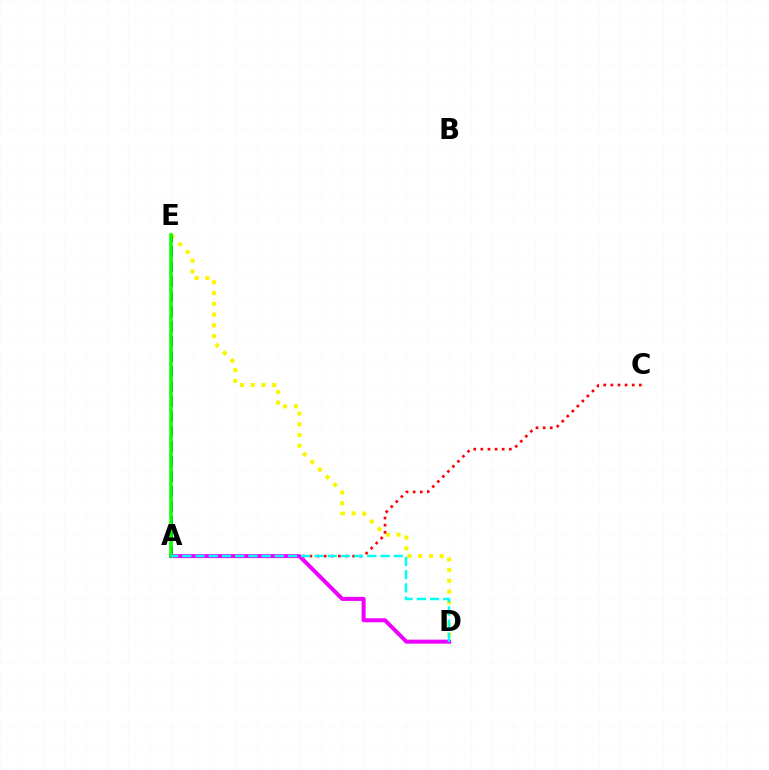{('D', 'E'): [{'color': '#fcf500', 'line_style': 'dotted', 'thickness': 2.92}], ('A', 'E'): [{'color': '#0010ff', 'line_style': 'dashed', 'thickness': 2.04}, {'color': '#08ff00', 'line_style': 'solid', 'thickness': 2.53}], ('A', 'C'): [{'color': '#ff0000', 'line_style': 'dotted', 'thickness': 1.93}], ('A', 'D'): [{'color': '#ee00ff', 'line_style': 'solid', 'thickness': 2.88}, {'color': '#00fff6', 'line_style': 'dashed', 'thickness': 1.8}]}